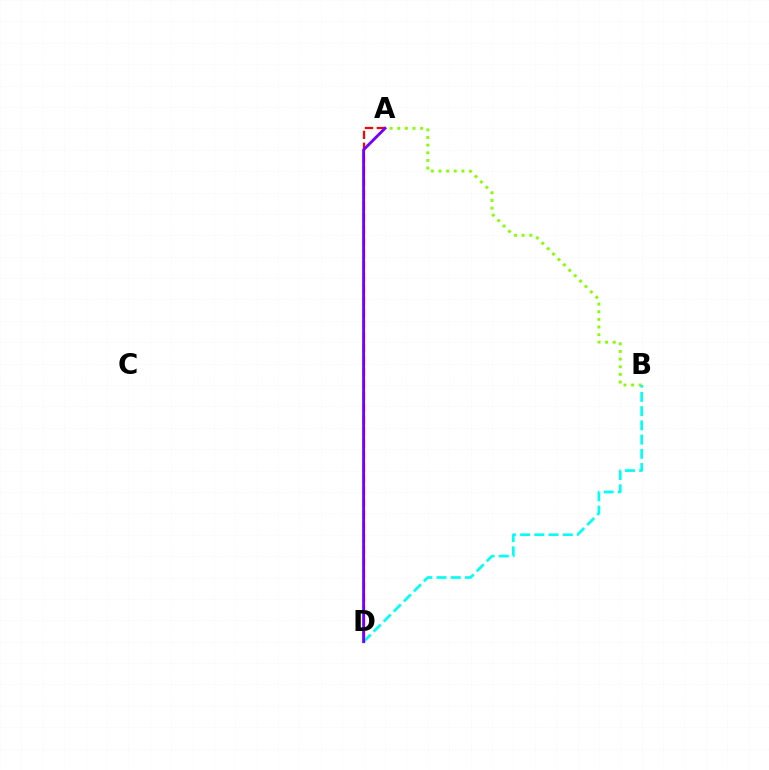{('A', 'D'): [{'color': '#ff0000', 'line_style': 'dashed', 'thickness': 1.61}, {'color': '#7200ff', 'line_style': 'solid', 'thickness': 2.07}], ('A', 'B'): [{'color': '#84ff00', 'line_style': 'dotted', 'thickness': 2.08}], ('B', 'D'): [{'color': '#00fff6', 'line_style': 'dashed', 'thickness': 1.93}]}